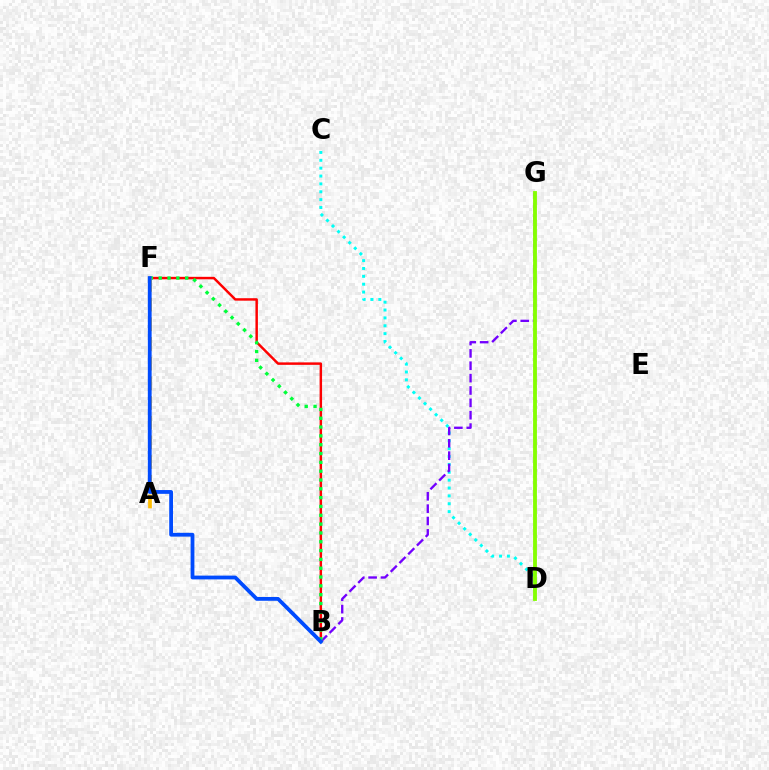{('B', 'F'): [{'color': '#ff0000', 'line_style': 'solid', 'thickness': 1.78}, {'color': '#00ff39', 'line_style': 'dotted', 'thickness': 2.4}, {'color': '#004bff', 'line_style': 'solid', 'thickness': 2.73}], ('C', 'D'): [{'color': '#00fff6', 'line_style': 'dotted', 'thickness': 2.14}], ('D', 'G'): [{'color': '#ff00cf', 'line_style': 'dotted', 'thickness': 1.74}, {'color': '#84ff00', 'line_style': 'solid', 'thickness': 2.75}], ('B', 'G'): [{'color': '#7200ff', 'line_style': 'dashed', 'thickness': 1.68}], ('A', 'F'): [{'color': '#ffbd00', 'line_style': 'dashed', 'thickness': 2.67}]}